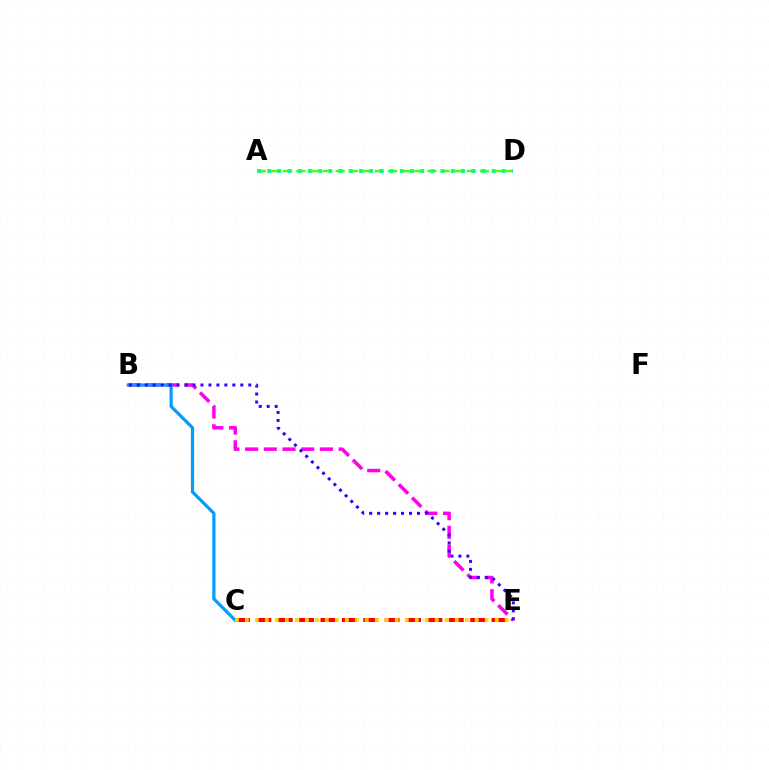{('B', 'E'): [{'color': '#ff00ed', 'line_style': 'dashed', 'thickness': 2.54}, {'color': '#3700ff', 'line_style': 'dotted', 'thickness': 2.16}], ('A', 'D'): [{'color': '#4fff00', 'line_style': 'dashed', 'thickness': 1.78}, {'color': '#00ff86', 'line_style': 'dotted', 'thickness': 2.77}], ('B', 'C'): [{'color': '#009eff', 'line_style': 'solid', 'thickness': 2.31}], ('C', 'E'): [{'color': '#ff0000', 'line_style': 'dashed', 'thickness': 2.9}, {'color': '#ffd500', 'line_style': 'dotted', 'thickness': 2.72}]}